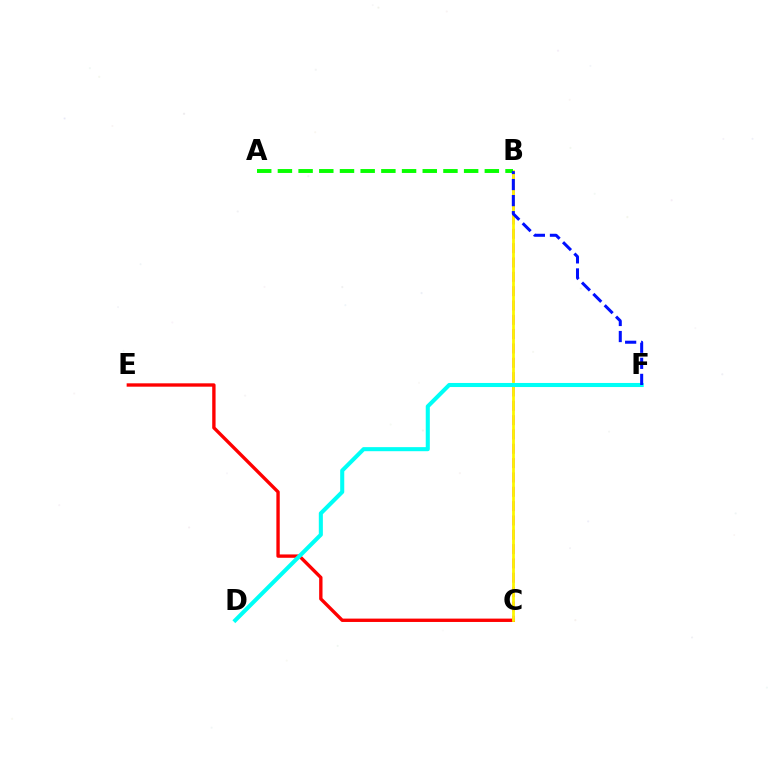{('C', 'E'): [{'color': '#ff0000', 'line_style': 'solid', 'thickness': 2.42}], ('B', 'C'): [{'color': '#ee00ff', 'line_style': 'dashed', 'thickness': 1.95}, {'color': '#fcf500', 'line_style': 'solid', 'thickness': 1.99}], ('A', 'B'): [{'color': '#08ff00', 'line_style': 'dashed', 'thickness': 2.81}], ('D', 'F'): [{'color': '#00fff6', 'line_style': 'solid', 'thickness': 2.93}], ('B', 'F'): [{'color': '#0010ff', 'line_style': 'dashed', 'thickness': 2.18}]}